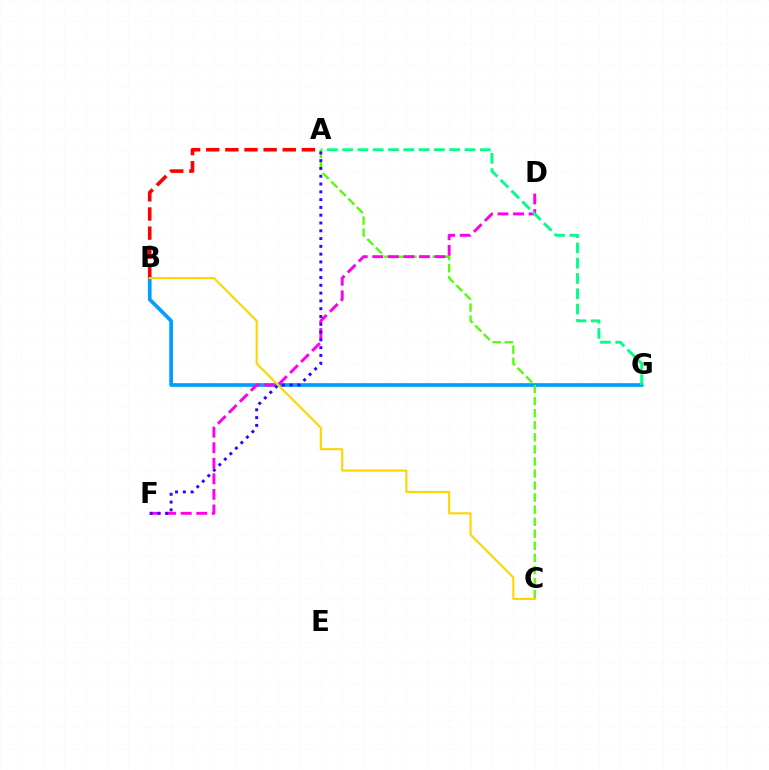{('B', 'G'): [{'color': '#009eff', 'line_style': 'solid', 'thickness': 2.66}], ('A', 'C'): [{'color': '#4fff00', 'line_style': 'dashed', 'thickness': 1.64}], ('A', 'B'): [{'color': '#ff0000', 'line_style': 'dashed', 'thickness': 2.6}], ('D', 'F'): [{'color': '#ff00ed', 'line_style': 'dashed', 'thickness': 2.11}], ('A', 'F'): [{'color': '#3700ff', 'line_style': 'dotted', 'thickness': 2.12}], ('B', 'C'): [{'color': '#ffd500', 'line_style': 'solid', 'thickness': 1.51}], ('A', 'G'): [{'color': '#00ff86', 'line_style': 'dashed', 'thickness': 2.08}]}